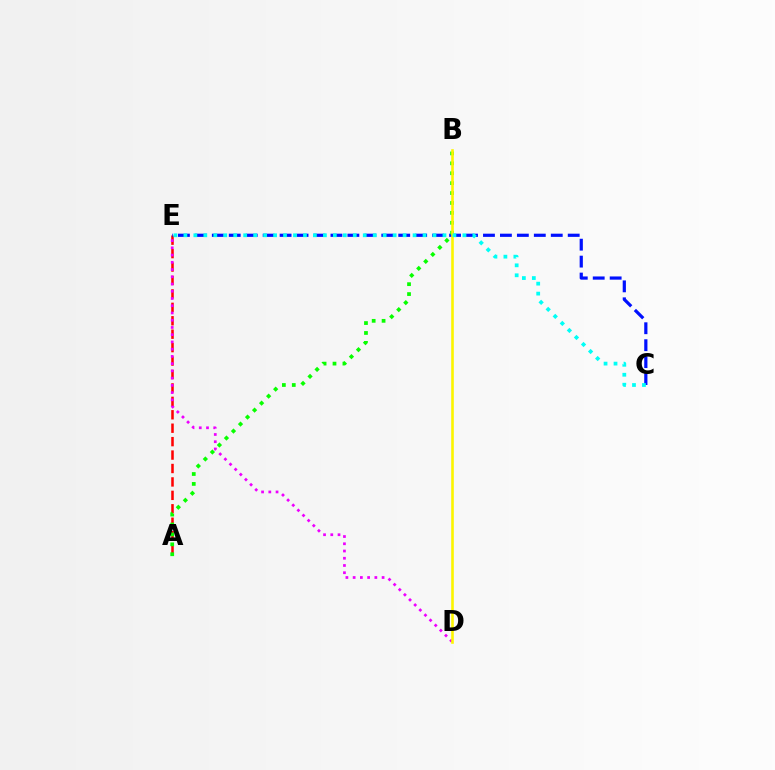{('A', 'E'): [{'color': '#ff0000', 'line_style': 'dashed', 'thickness': 1.82}], ('C', 'E'): [{'color': '#0010ff', 'line_style': 'dashed', 'thickness': 2.3}, {'color': '#00fff6', 'line_style': 'dotted', 'thickness': 2.71}], ('D', 'E'): [{'color': '#ee00ff', 'line_style': 'dotted', 'thickness': 1.97}], ('A', 'B'): [{'color': '#08ff00', 'line_style': 'dotted', 'thickness': 2.69}], ('B', 'D'): [{'color': '#fcf500', 'line_style': 'solid', 'thickness': 1.88}]}